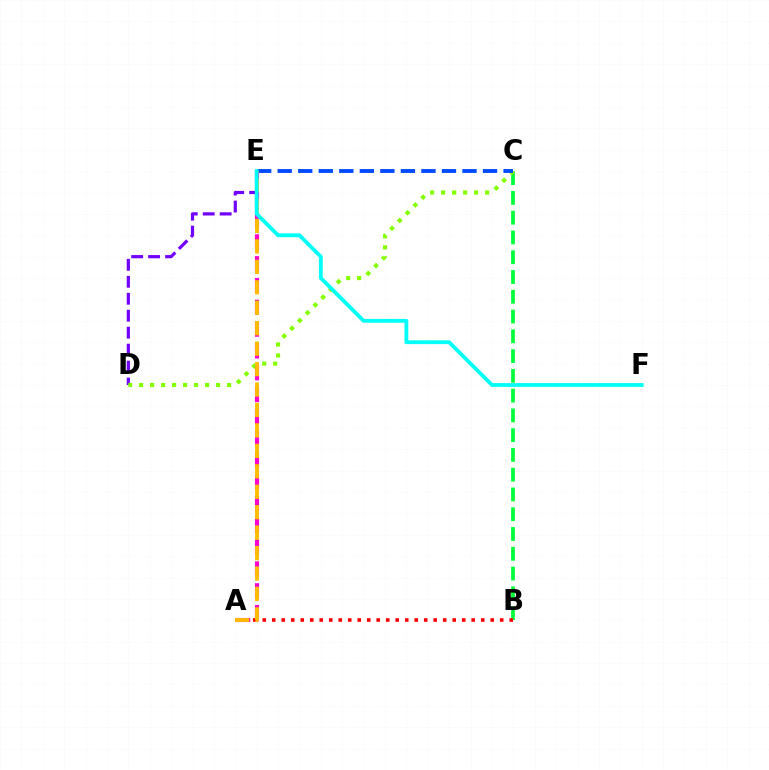{('D', 'E'): [{'color': '#7200ff', 'line_style': 'dashed', 'thickness': 2.3}], ('B', 'C'): [{'color': '#00ff39', 'line_style': 'dashed', 'thickness': 2.69}], ('A', 'B'): [{'color': '#ff0000', 'line_style': 'dotted', 'thickness': 2.58}], ('C', 'D'): [{'color': '#84ff00', 'line_style': 'dotted', 'thickness': 2.99}], ('C', 'E'): [{'color': '#004bff', 'line_style': 'dashed', 'thickness': 2.79}], ('A', 'E'): [{'color': '#ff00cf', 'line_style': 'dashed', 'thickness': 2.96}, {'color': '#ffbd00', 'line_style': 'dashed', 'thickness': 2.78}], ('E', 'F'): [{'color': '#00fff6', 'line_style': 'solid', 'thickness': 2.74}]}